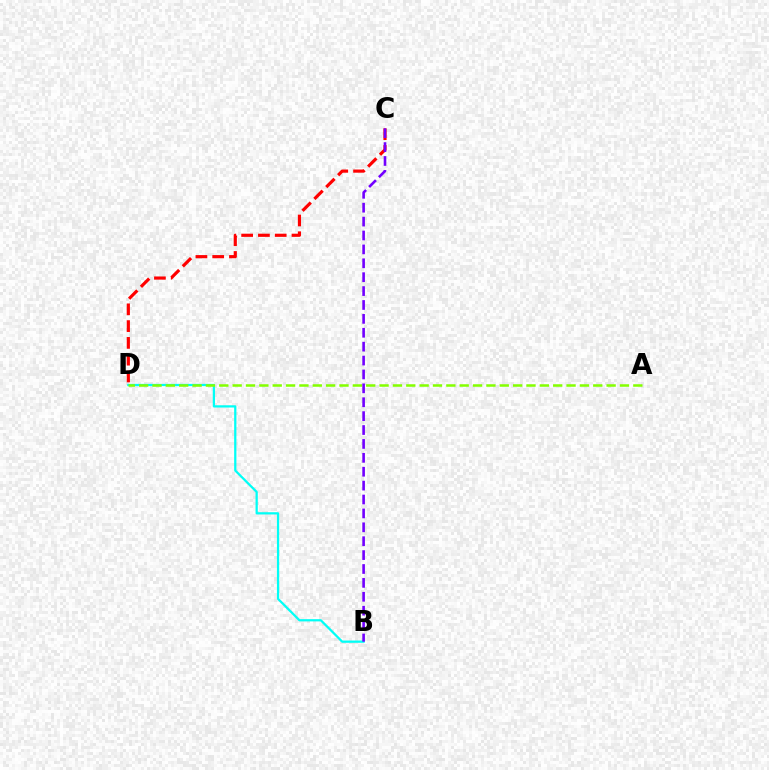{('B', 'D'): [{'color': '#00fff6', 'line_style': 'solid', 'thickness': 1.62}], ('A', 'D'): [{'color': '#84ff00', 'line_style': 'dashed', 'thickness': 1.81}], ('C', 'D'): [{'color': '#ff0000', 'line_style': 'dashed', 'thickness': 2.28}], ('B', 'C'): [{'color': '#7200ff', 'line_style': 'dashed', 'thickness': 1.89}]}